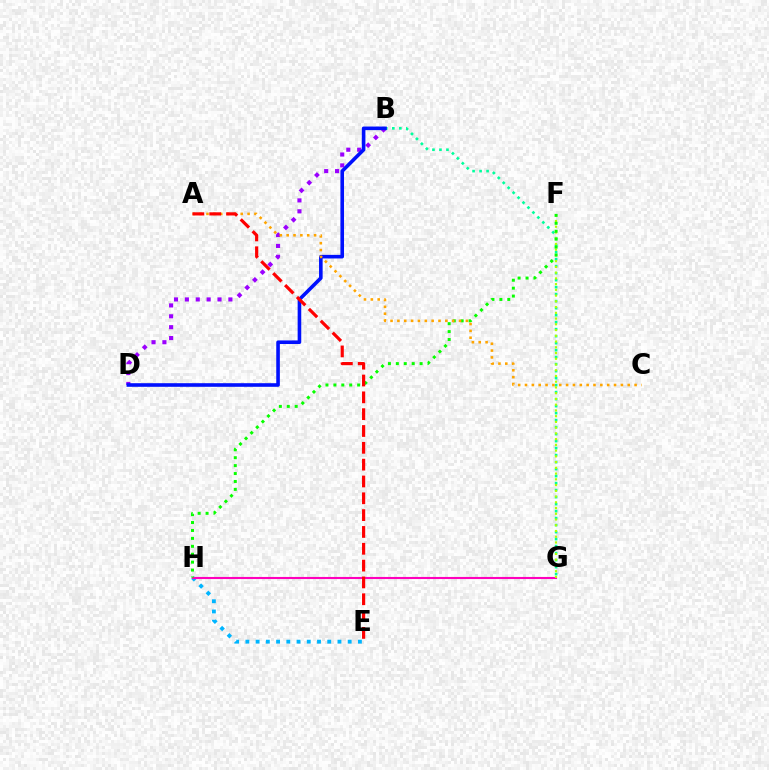{('B', 'G'): [{'color': '#00ff9d', 'line_style': 'dotted', 'thickness': 1.9}], ('E', 'H'): [{'color': '#00b5ff', 'line_style': 'dotted', 'thickness': 2.78}], ('G', 'H'): [{'color': '#ff00bd', 'line_style': 'solid', 'thickness': 1.51}], ('F', 'G'): [{'color': '#b3ff00', 'line_style': 'dotted', 'thickness': 1.56}], ('B', 'D'): [{'color': '#9b00ff', 'line_style': 'dotted', 'thickness': 2.96}, {'color': '#0010ff', 'line_style': 'solid', 'thickness': 2.59}], ('F', 'H'): [{'color': '#08ff00', 'line_style': 'dotted', 'thickness': 2.15}], ('A', 'C'): [{'color': '#ffa500', 'line_style': 'dotted', 'thickness': 1.86}], ('A', 'E'): [{'color': '#ff0000', 'line_style': 'dashed', 'thickness': 2.29}]}